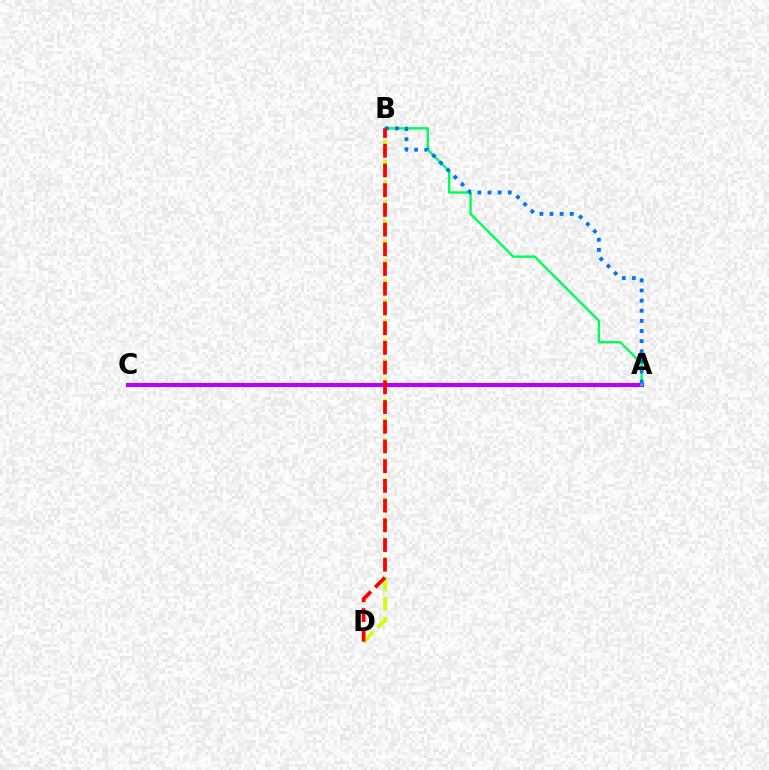{('B', 'D'): [{'color': '#d1ff00', 'line_style': 'dashed', 'thickness': 2.7}, {'color': '#ff0000', 'line_style': 'dashed', 'thickness': 2.68}], ('A', 'C'): [{'color': '#b900ff', 'line_style': 'solid', 'thickness': 2.96}], ('A', 'B'): [{'color': '#00ff5c', 'line_style': 'solid', 'thickness': 1.74}, {'color': '#0074ff', 'line_style': 'dotted', 'thickness': 2.75}]}